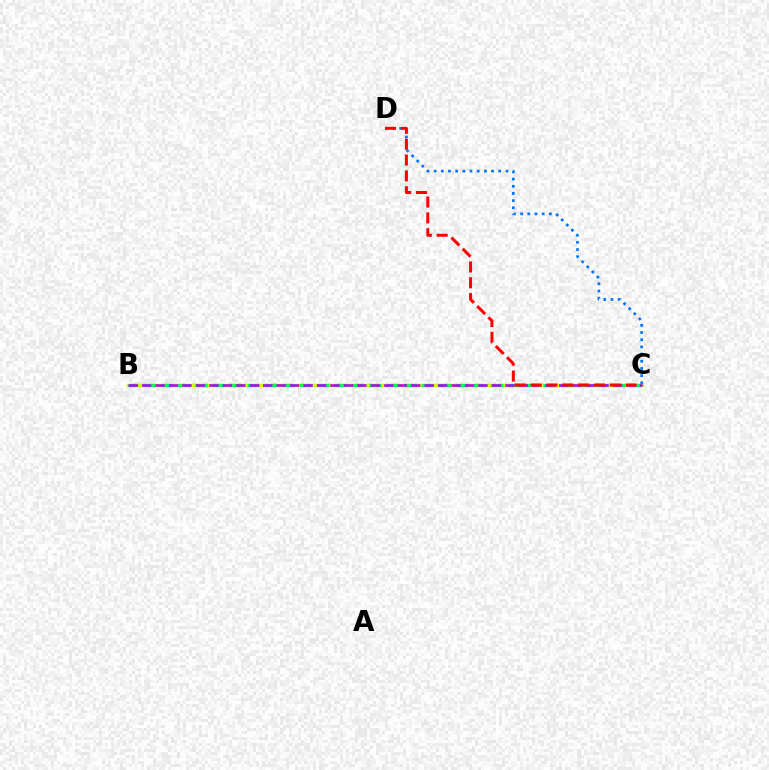{('B', 'C'): [{'color': '#d1ff00', 'line_style': 'solid', 'thickness': 2.49}, {'color': '#00ff5c', 'line_style': 'dashed', 'thickness': 2.36}, {'color': '#b900ff', 'line_style': 'dashed', 'thickness': 1.83}], ('C', 'D'): [{'color': '#0074ff', 'line_style': 'dotted', 'thickness': 1.95}, {'color': '#ff0000', 'line_style': 'dashed', 'thickness': 2.15}]}